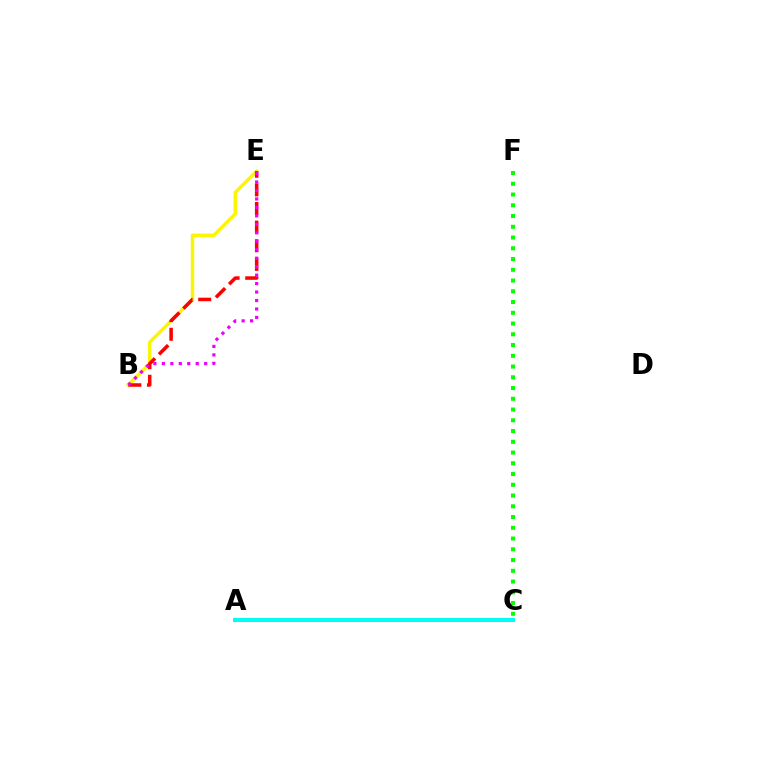{('C', 'F'): [{'color': '#08ff00', 'line_style': 'dotted', 'thickness': 2.92}], ('B', 'E'): [{'color': '#fcf500', 'line_style': 'solid', 'thickness': 2.46}, {'color': '#ff0000', 'line_style': 'dashed', 'thickness': 2.53}, {'color': '#ee00ff', 'line_style': 'dotted', 'thickness': 2.3}], ('A', 'C'): [{'color': '#0010ff', 'line_style': 'solid', 'thickness': 2.8}, {'color': '#00fff6', 'line_style': 'solid', 'thickness': 2.87}]}